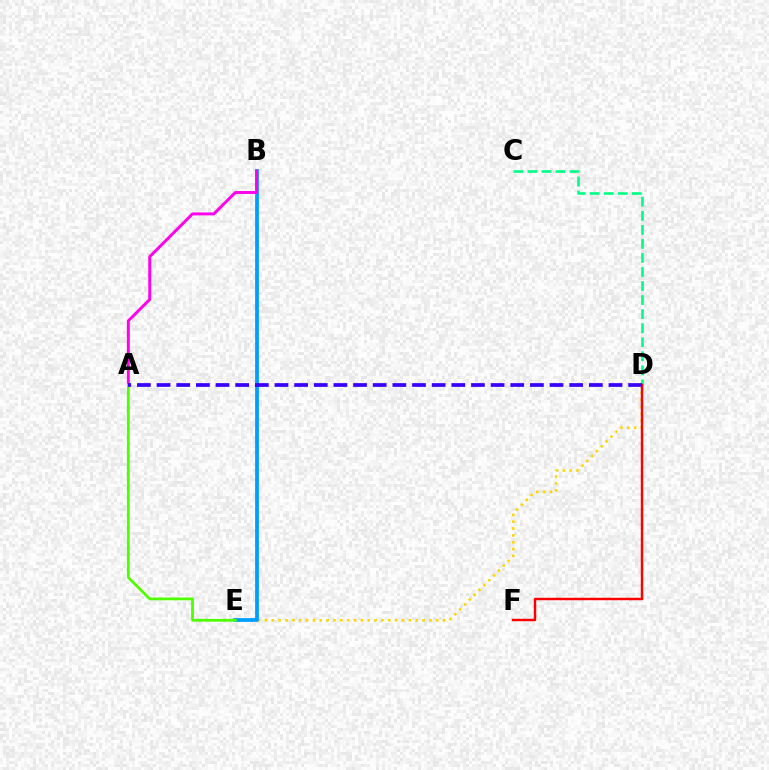{('D', 'E'): [{'color': '#ffd500', 'line_style': 'dotted', 'thickness': 1.86}], ('B', 'E'): [{'color': '#009eff', 'line_style': 'solid', 'thickness': 2.71}], ('A', 'B'): [{'color': '#ff00ed', 'line_style': 'solid', 'thickness': 2.11}], ('A', 'E'): [{'color': '#4fff00', 'line_style': 'solid', 'thickness': 2.0}], ('C', 'D'): [{'color': '#00ff86', 'line_style': 'dashed', 'thickness': 1.91}], ('D', 'F'): [{'color': '#ff0000', 'line_style': 'solid', 'thickness': 1.76}], ('A', 'D'): [{'color': '#3700ff', 'line_style': 'dashed', 'thickness': 2.67}]}